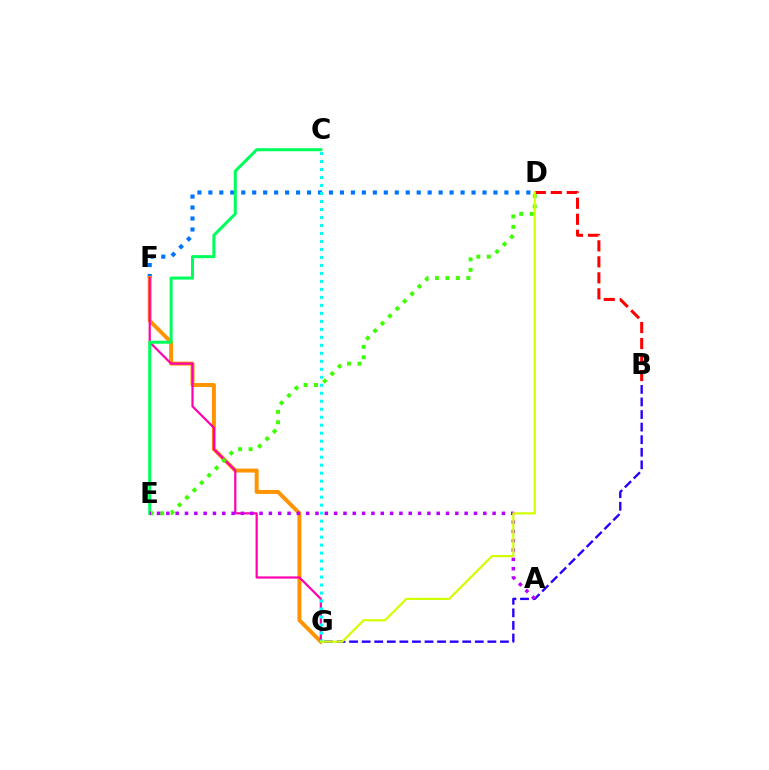{('D', 'F'): [{'color': '#0074ff', 'line_style': 'dotted', 'thickness': 2.98}], ('B', 'D'): [{'color': '#ff0000', 'line_style': 'dashed', 'thickness': 2.17}], ('F', 'G'): [{'color': '#ff9400', 'line_style': 'solid', 'thickness': 2.85}, {'color': '#ff00ac', 'line_style': 'solid', 'thickness': 1.58}], ('B', 'G'): [{'color': '#2500ff', 'line_style': 'dashed', 'thickness': 1.71}], ('C', 'E'): [{'color': '#00ff5c', 'line_style': 'solid', 'thickness': 2.19}], ('D', 'E'): [{'color': '#3dff00', 'line_style': 'dotted', 'thickness': 2.84}], ('A', 'E'): [{'color': '#b900ff', 'line_style': 'dotted', 'thickness': 2.53}], ('C', 'G'): [{'color': '#00fff6', 'line_style': 'dotted', 'thickness': 2.17}], ('D', 'G'): [{'color': '#d1ff00', 'line_style': 'solid', 'thickness': 1.59}]}